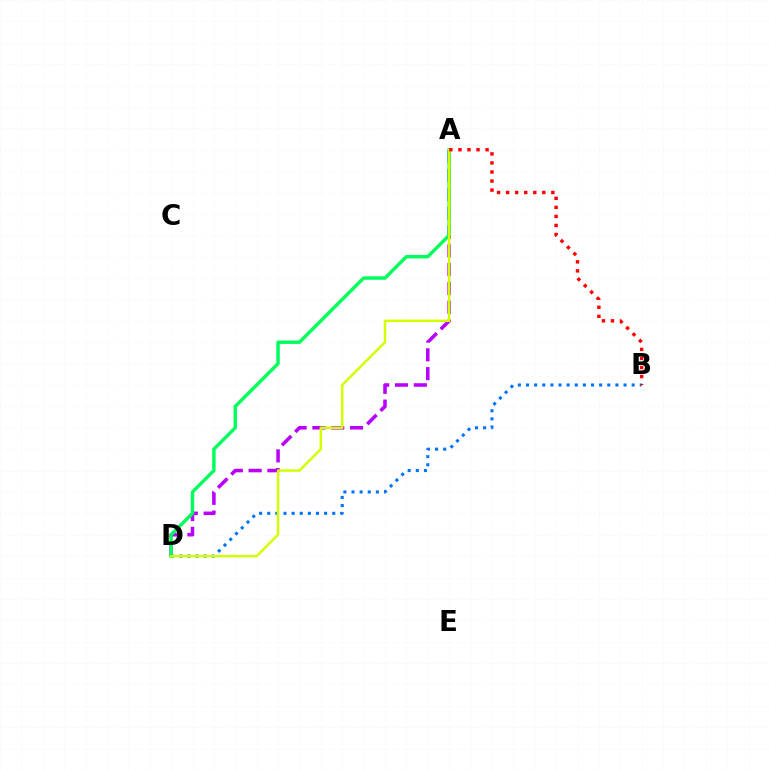{('B', 'D'): [{'color': '#0074ff', 'line_style': 'dotted', 'thickness': 2.21}], ('A', 'D'): [{'color': '#b900ff', 'line_style': 'dashed', 'thickness': 2.56}, {'color': '#00ff5c', 'line_style': 'solid', 'thickness': 2.47}, {'color': '#d1ff00', 'line_style': 'solid', 'thickness': 1.79}], ('A', 'B'): [{'color': '#ff0000', 'line_style': 'dotted', 'thickness': 2.46}]}